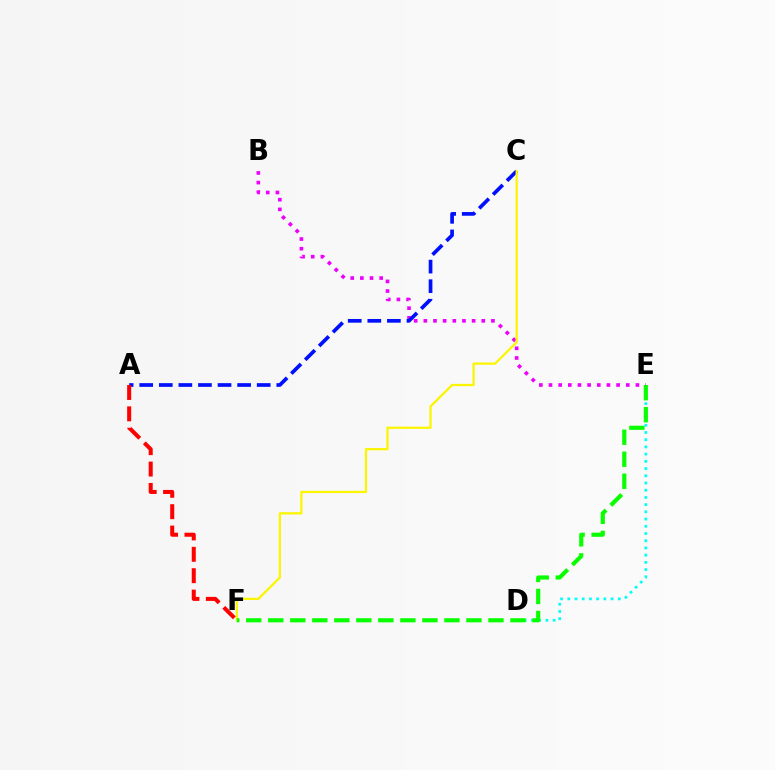{('B', 'E'): [{'color': '#ee00ff', 'line_style': 'dotted', 'thickness': 2.62}], ('A', 'C'): [{'color': '#0010ff', 'line_style': 'dashed', 'thickness': 2.66}], ('D', 'E'): [{'color': '#00fff6', 'line_style': 'dotted', 'thickness': 1.96}], ('C', 'F'): [{'color': '#fcf500', 'line_style': 'solid', 'thickness': 1.61}], ('A', 'F'): [{'color': '#ff0000', 'line_style': 'dashed', 'thickness': 2.91}], ('E', 'F'): [{'color': '#08ff00', 'line_style': 'dashed', 'thickness': 2.99}]}